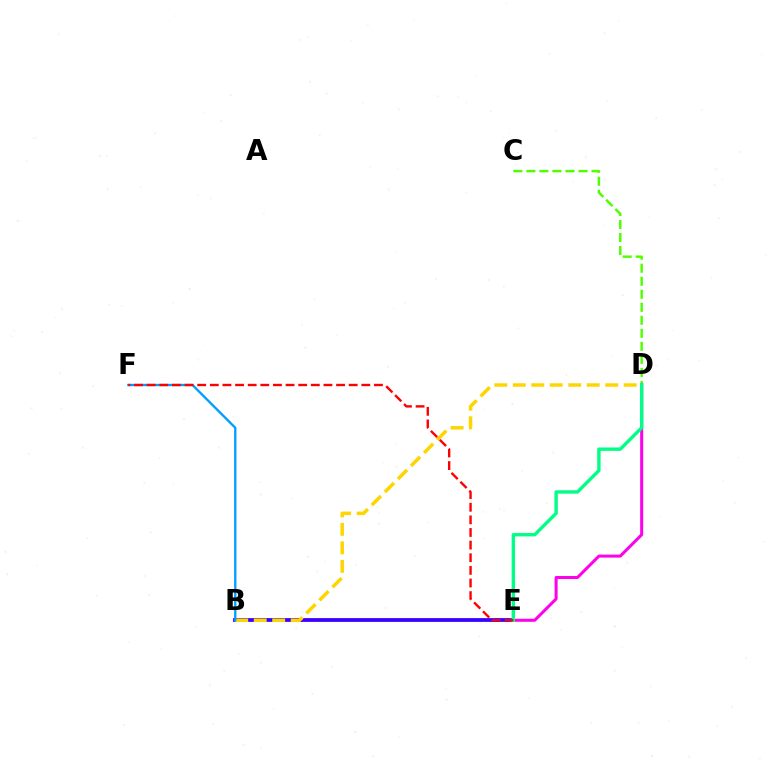{('C', 'D'): [{'color': '#4fff00', 'line_style': 'dashed', 'thickness': 1.77}], ('B', 'E'): [{'color': '#3700ff', 'line_style': 'solid', 'thickness': 2.72}], ('D', 'E'): [{'color': '#ff00ed', 'line_style': 'solid', 'thickness': 2.17}, {'color': '#00ff86', 'line_style': 'solid', 'thickness': 2.44}], ('B', 'D'): [{'color': '#ffd500', 'line_style': 'dashed', 'thickness': 2.51}], ('B', 'F'): [{'color': '#009eff', 'line_style': 'solid', 'thickness': 1.68}], ('E', 'F'): [{'color': '#ff0000', 'line_style': 'dashed', 'thickness': 1.72}]}